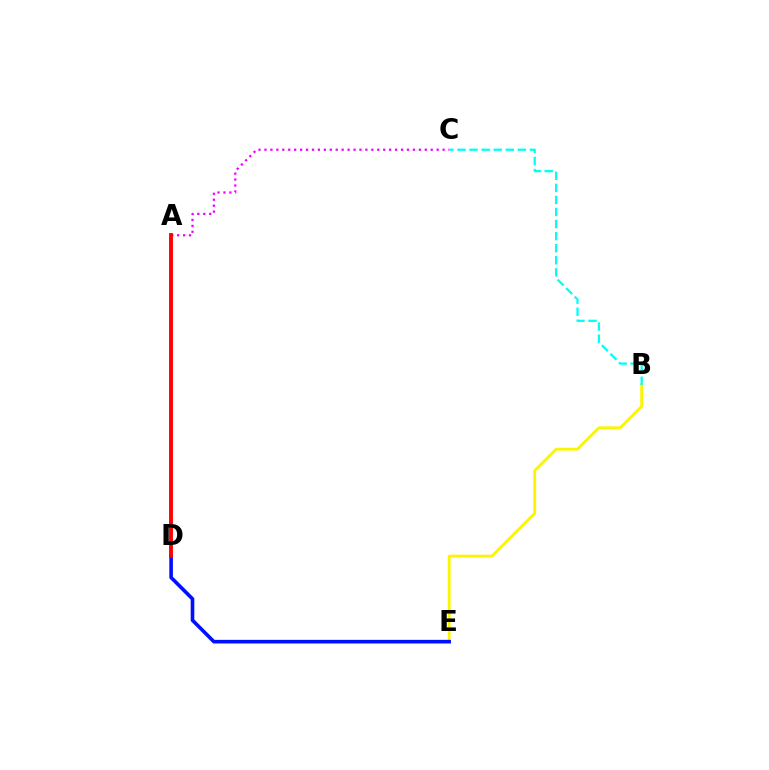{('B', 'E'): [{'color': '#fcf500', 'line_style': 'solid', 'thickness': 2.05}], ('A', 'C'): [{'color': '#ee00ff', 'line_style': 'dotted', 'thickness': 1.61}], ('A', 'D'): [{'color': '#08ff00', 'line_style': 'solid', 'thickness': 1.57}, {'color': '#ff0000', 'line_style': 'solid', 'thickness': 2.79}], ('D', 'E'): [{'color': '#0010ff', 'line_style': 'solid', 'thickness': 2.61}], ('B', 'C'): [{'color': '#00fff6', 'line_style': 'dashed', 'thickness': 1.64}]}